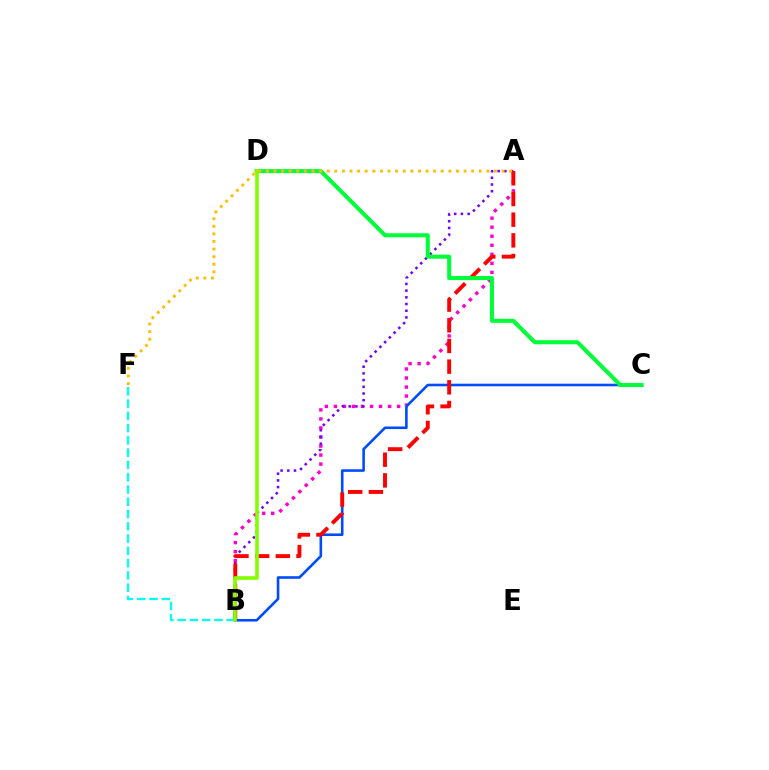{('A', 'B'): [{'color': '#ff00cf', 'line_style': 'dotted', 'thickness': 2.45}, {'color': '#7200ff', 'line_style': 'dotted', 'thickness': 1.82}, {'color': '#ff0000', 'line_style': 'dashed', 'thickness': 2.81}], ('B', 'F'): [{'color': '#00fff6', 'line_style': 'dashed', 'thickness': 1.67}], ('B', 'C'): [{'color': '#004bff', 'line_style': 'solid', 'thickness': 1.87}], ('C', 'D'): [{'color': '#00ff39', 'line_style': 'solid', 'thickness': 2.91}], ('B', 'D'): [{'color': '#84ff00', 'line_style': 'solid', 'thickness': 2.6}], ('A', 'F'): [{'color': '#ffbd00', 'line_style': 'dotted', 'thickness': 2.07}]}